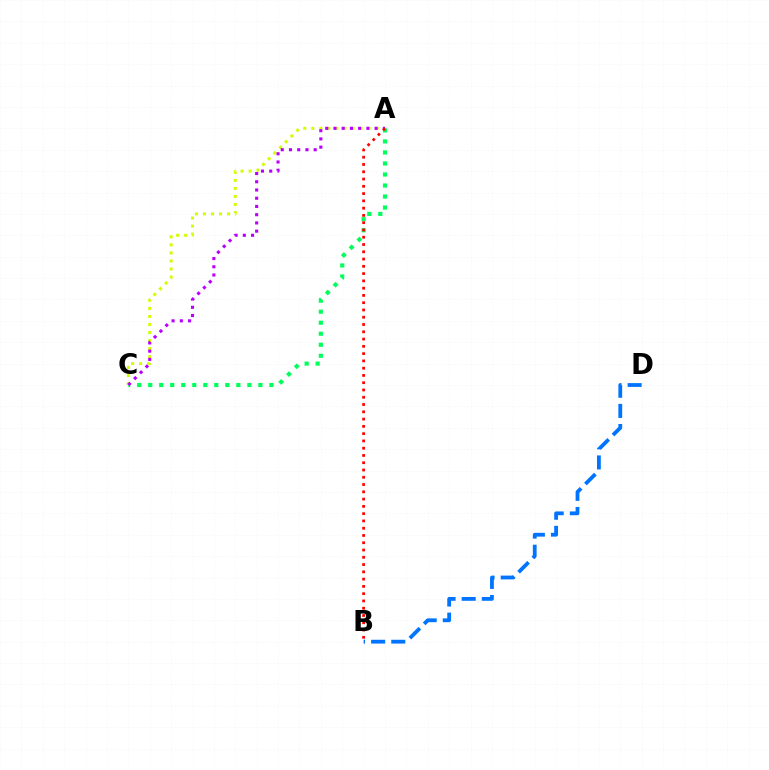{('A', 'C'): [{'color': '#00ff5c', 'line_style': 'dotted', 'thickness': 2.99}, {'color': '#d1ff00', 'line_style': 'dotted', 'thickness': 2.18}, {'color': '#b900ff', 'line_style': 'dotted', 'thickness': 2.24}], ('B', 'D'): [{'color': '#0074ff', 'line_style': 'dashed', 'thickness': 2.74}], ('A', 'B'): [{'color': '#ff0000', 'line_style': 'dotted', 'thickness': 1.98}]}